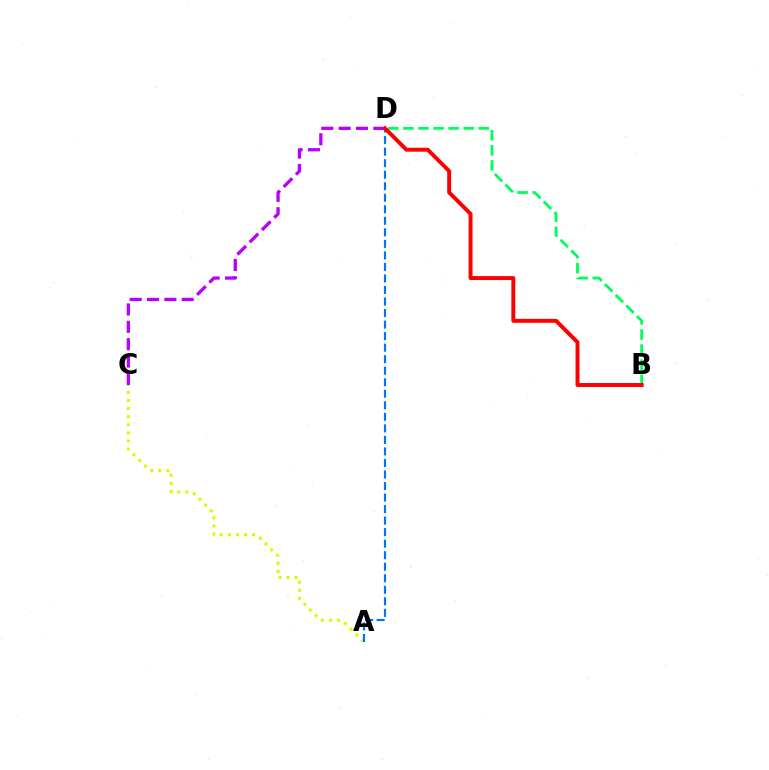{('C', 'D'): [{'color': '#b900ff', 'line_style': 'dashed', 'thickness': 2.36}], ('A', 'C'): [{'color': '#d1ff00', 'line_style': 'dotted', 'thickness': 2.2}], ('A', 'D'): [{'color': '#0074ff', 'line_style': 'dashed', 'thickness': 1.57}], ('B', 'D'): [{'color': '#00ff5c', 'line_style': 'dashed', 'thickness': 2.05}, {'color': '#ff0000', 'line_style': 'solid', 'thickness': 2.83}]}